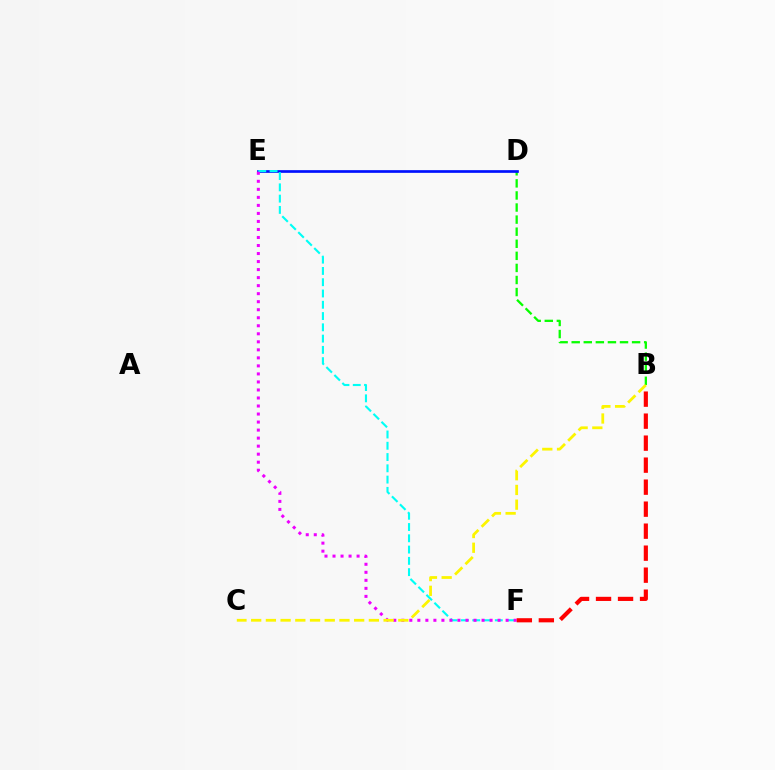{('B', 'D'): [{'color': '#08ff00', 'line_style': 'dashed', 'thickness': 1.64}], ('D', 'E'): [{'color': '#0010ff', 'line_style': 'solid', 'thickness': 1.94}], ('E', 'F'): [{'color': '#00fff6', 'line_style': 'dashed', 'thickness': 1.53}, {'color': '#ee00ff', 'line_style': 'dotted', 'thickness': 2.18}], ('B', 'F'): [{'color': '#ff0000', 'line_style': 'dashed', 'thickness': 2.99}], ('B', 'C'): [{'color': '#fcf500', 'line_style': 'dashed', 'thickness': 2.0}]}